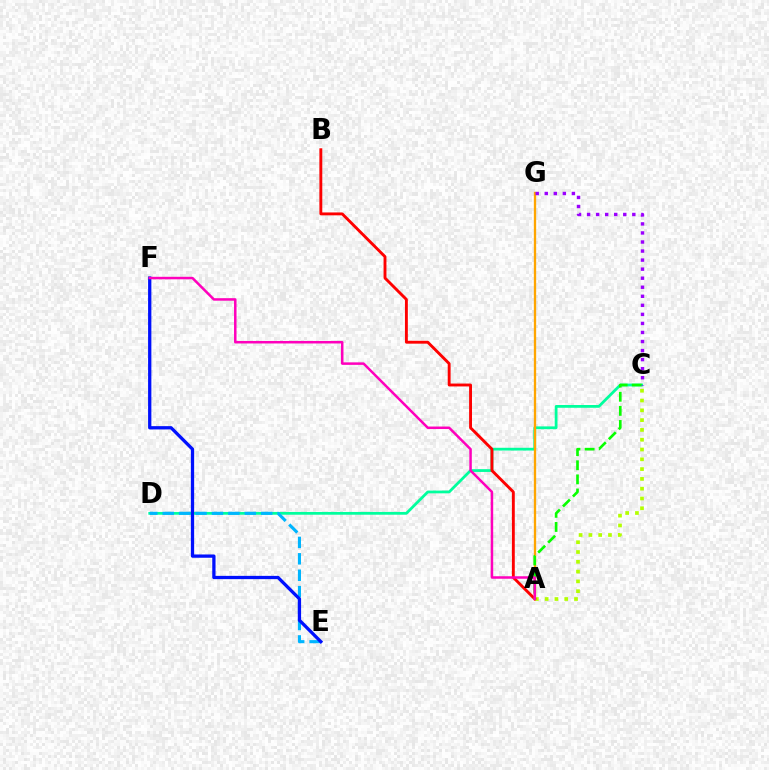{('C', 'D'): [{'color': '#00ff9d', 'line_style': 'solid', 'thickness': 1.99}], ('A', 'C'): [{'color': '#b3ff00', 'line_style': 'dotted', 'thickness': 2.66}, {'color': '#08ff00', 'line_style': 'dashed', 'thickness': 1.92}], ('A', 'B'): [{'color': '#ff0000', 'line_style': 'solid', 'thickness': 2.08}], ('A', 'G'): [{'color': '#ffa500', 'line_style': 'solid', 'thickness': 1.67}], ('D', 'E'): [{'color': '#00b5ff', 'line_style': 'dashed', 'thickness': 2.23}], ('C', 'G'): [{'color': '#9b00ff', 'line_style': 'dotted', 'thickness': 2.46}], ('E', 'F'): [{'color': '#0010ff', 'line_style': 'solid', 'thickness': 2.36}], ('A', 'F'): [{'color': '#ff00bd', 'line_style': 'solid', 'thickness': 1.8}]}